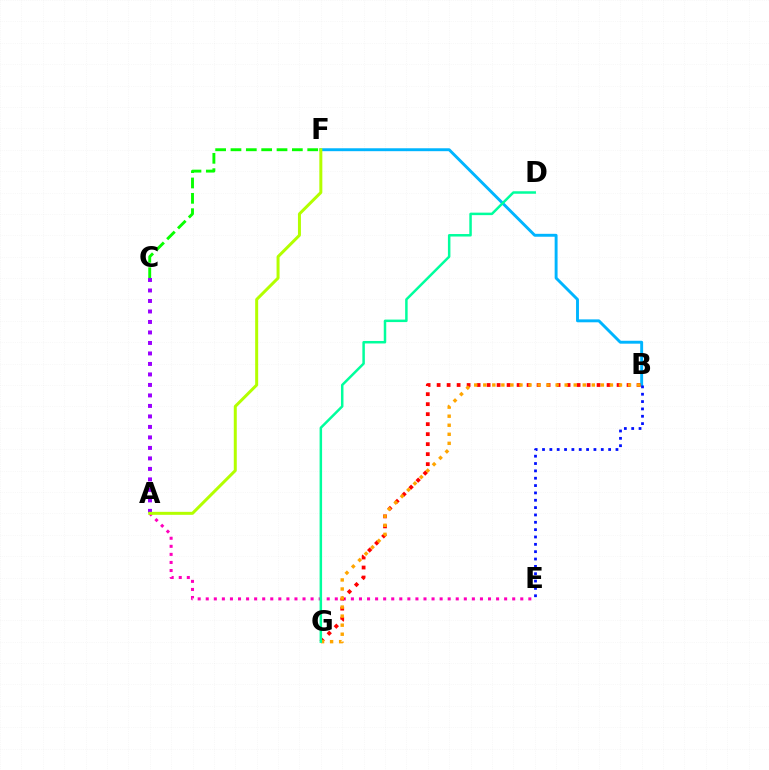{('B', 'F'): [{'color': '#00b5ff', 'line_style': 'solid', 'thickness': 2.1}], ('A', 'E'): [{'color': '#ff00bd', 'line_style': 'dotted', 'thickness': 2.19}], ('A', 'C'): [{'color': '#9b00ff', 'line_style': 'dotted', 'thickness': 2.85}], ('B', 'G'): [{'color': '#ff0000', 'line_style': 'dotted', 'thickness': 2.72}, {'color': '#ffa500', 'line_style': 'dotted', 'thickness': 2.46}], ('B', 'E'): [{'color': '#0010ff', 'line_style': 'dotted', 'thickness': 2.0}], ('C', 'F'): [{'color': '#08ff00', 'line_style': 'dashed', 'thickness': 2.08}], ('D', 'G'): [{'color': '#00ff9d', 'line_style': 'solid', 'thickness': 1.8}], ('A', 'F'): [{'color': '#b3ff00', 'line_style': 'solid', 'thickness': 2.16}]}